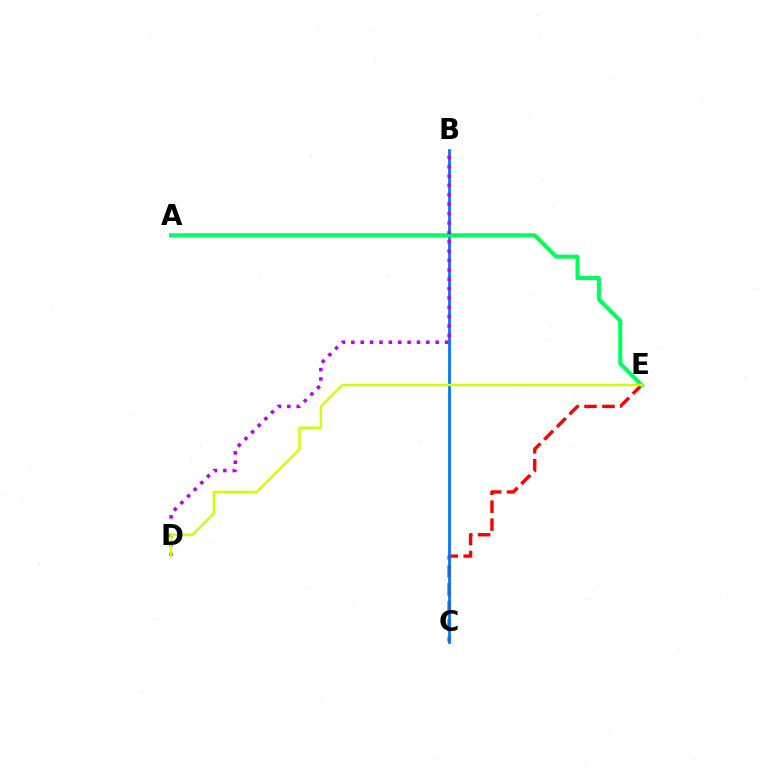{('C', 'E'): [{'color': '#ff0000', 'line_style': 'dashed', 'thickness': 2.43}], ('B', 'C'): [{'color': '#0074ff', 'line_style': 'solid', 'thickness': 1.99}], ('A', 'E'): [{'color': '#00ff5c', 'line_style': 'solid', 'thickness': 2.92}], ('B', 'D'): [{'color': '#b900ff', 'line_style': 'dotted', 'thickness': 2.55}], ('D', 'E'): [{'color': '#d1ff00', 'line_style': 'solid', 'thickness': 1.76}]}